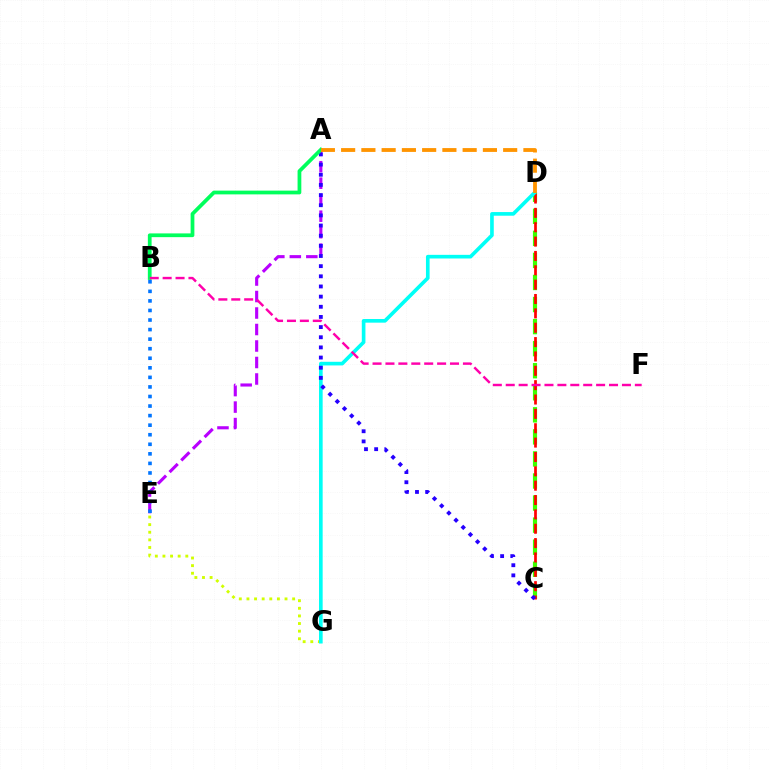{('C', 'D'): [{'color': '#3dff00', 'line_style': 'dashed', 'thickness': 3.0}, {'color': '#ff0000', 'line_style': 'dashed', 'thickness': 1.95}], ('E', 'G'): [{'color': '#d1ff00', 'line_style': 'dotted', 'thickness': 2.07}], ('A', 'E'): [{'color': '#b900ff', 'line_style': 'dashed', 'thickness': 2.24}], ('D', 'G'): [{'color': '#00fff6', 'line_style': 'solid', 'thickness': 2.62}], ('A', 'C'): [{'color': '#2500ff', 'line_style': 'dotted', 'thickness': 2.76}], ('A', 'B'): [{'color': '#00ff5c', 'line_style': 'solid', 'thickness': 2.7}], ('A', 'D'): [{'color': '#ff9400', 'line_style': 'dashed', 'thickness': 2.75}], ('B', 'E'): [{'color': '#0074ff', 'line_style': 'dotted', 'thickness': 2.6}], ('B', 'F'): [{'color': '#ff00ac', 'line_style': 'dashed', 'thickness': 1.75}]}